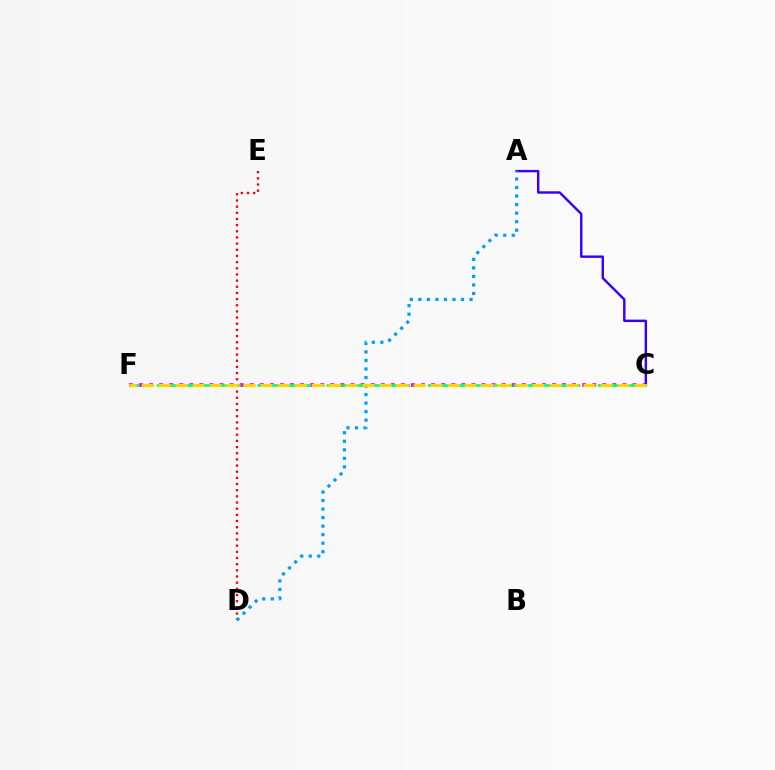{('D', 'E'): [{'color': '#ff0000', 'line_style': 'dotted', 'thickness': 1.67}], ('C', 'F'): [{'color': '#ff00ed', 'line_style': 'dotted', 'thickness': 2.74}, {'color': '#4fff00', 'line_style': 'dotted', 'thickness': 1.84}, {'color': '#00ff86', 'line_style': 'dashed', 'thickness': 1.93}, {'color': '#ffd500', 'line_style': 'dashed', 'thickness': 2.31}], ('A', 'C'): [{'color': '#3700ff', 'line_style': 'solid', 'thickness': 1.75}], ('A', 'D'): [{'color': '#009eff', 'line_style': 'dotted', 'thickness': 2.32}]}